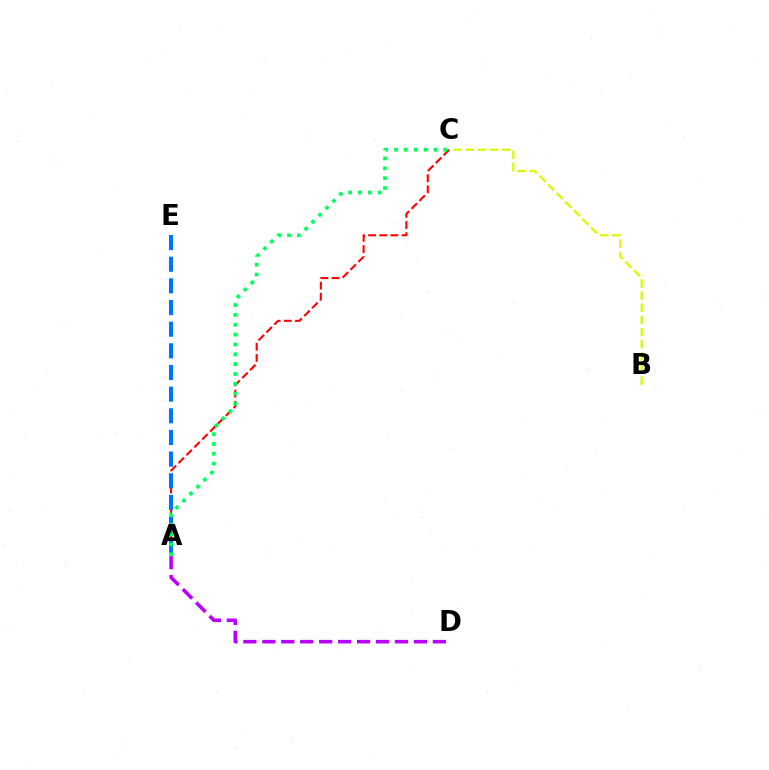{('A', 'C'): [{'color': '#ff0000', 'line_style': 'dashed', 'thickness': 1.51}, {'color': '#00ff5c', 'line_style': 'dotted', 'thickness': 2.68}], ('A', 'E'): [{'color': '#0074ff', 'line_style': 'dashed', 'thickness': 2.94}], ('B', 'C'): [{'color': '#d1ff00', 'line_style': 'dashed', 'thickness': 1.65}], ('A', 'D'): [{'color': '#b900ff', 'line_style': 'dashed', 'thickness': 2.57}]}